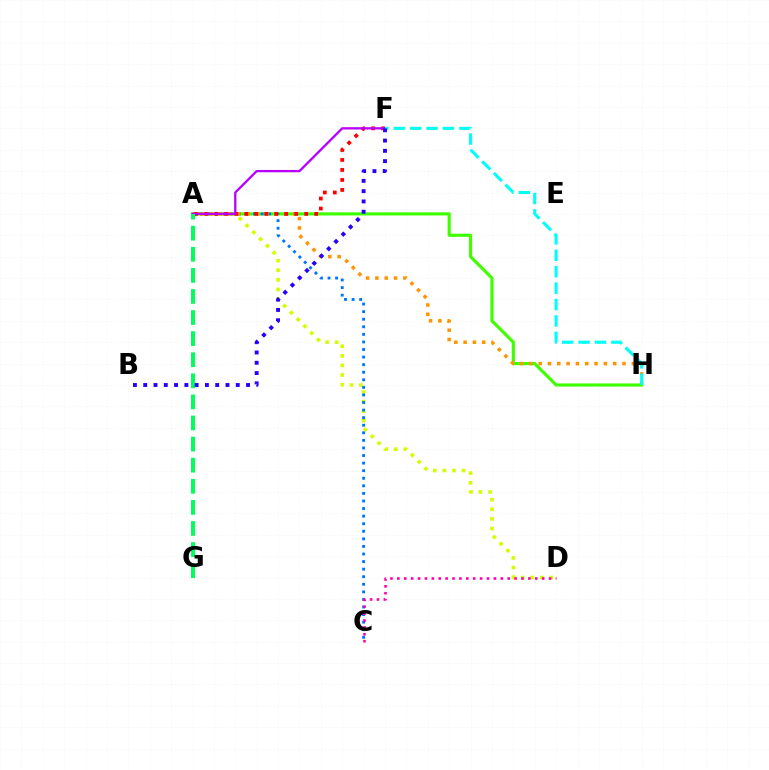{('A', 'H'): [{'color': '#3dff00', 'line_style': 'solid', 'thickness': 2.26}, {'color': '#ff9400', 'line_style': 'dotted', 'thickness': 2.53}], ('A', 'D'): [{'color': '#d1ff00', 'line_style': 'dotted', 'thickness': 2.61}], ('A', 'C'): [{'color': '#0074ff', 'line_style': 'dotted', 'thickness': 2.06}], ('A', 'F'): [{'color': '#ff0000', 'line_style': 'dotted', 'thickness': 2.72}, {'color': '#b900ff', 'line_style': 'solid', 'thickness': 1.66}], ('F', 'H'): [{'color': '#00fff6', 'line_style': 'dashed', 'thickness': 2.23}], ('A', 'G'): [{'color': '#00ff5c', 'line_style': 'dashed', 'thickness': 2.87}], ('C', 'D'): [{'color': '#ff00ac', 'line_style': 'dotted', 'thickness': 1.87}], ('B', 'F'): [{'color': '#2500ff', 'line_style': 'dotted', 'thickness': 2.79}]}